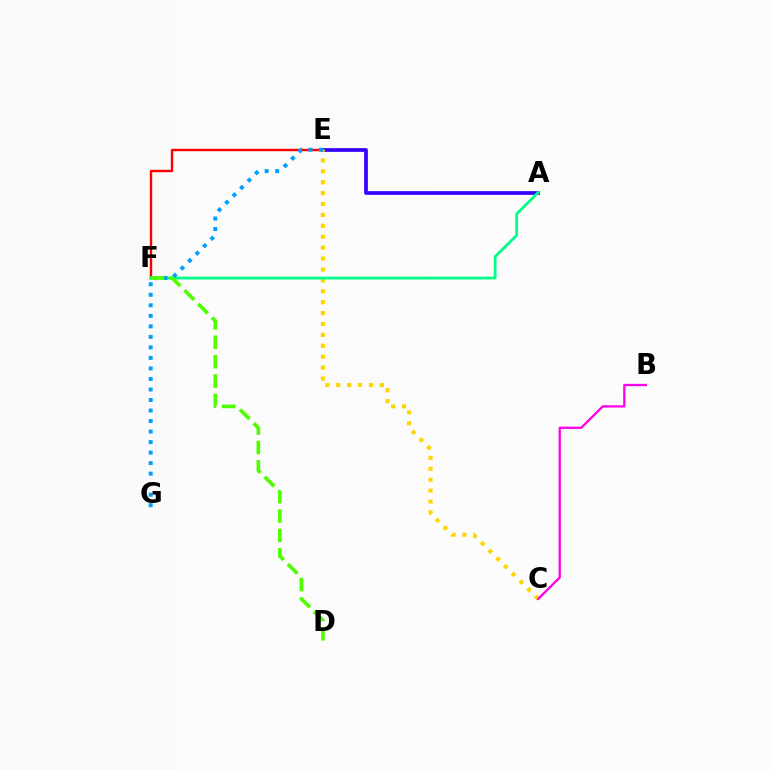{('A', 'E'): [{'color': '#3700ff', 'line_style': 'solid', 'thickness': 2.68}], ('E', 'F'): [{'color': '#ff0000', 'line_style': 'solid', 'thickness': 1.72}], ('C', 'E'): [{'color': '#ffd500', 'line_style': 'dotted', 'thickness': 2.96}], ('A', 'F'): [{'color': '#00ff86', 'line_style': 'solid', 'thickness': 2.0}], ('B', 'C'): [{'color': '#ff00ed', 'line_style': 'solid', 'thickness': 1.65}], ('E', 'G'): [{'color': '#009eff', 'line_style': 'dotted', 'thickness': 2.86}], ('D', 'F'): [{'color': '#4fff00', 'line_style': 'dashed', 'thickness': 2.63}]}